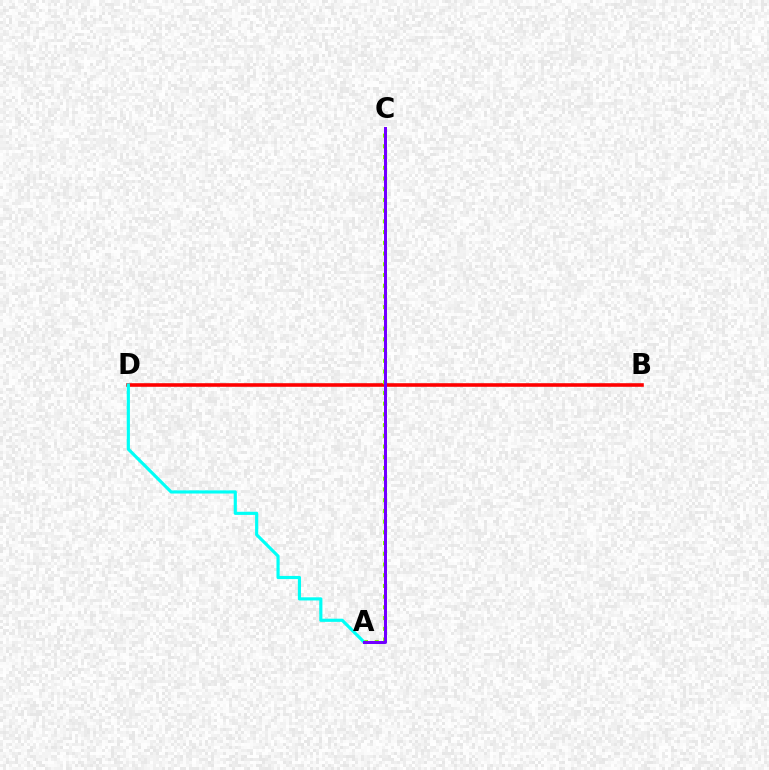{('B', 'D'): [{'color': '#ff0000', 'line_style': 'solid', 'thickness': 2.58}], ('A', 'C'): [{'color': '#84ff00', 'line_style': 'dotted', 'thickness': 2.91}, {'color': '#7200ff', 'line_style': 'solid', 'thickness': 2.15}], ('A', 'D'): [{'color': '#00fff6', 'line_style': 'solid', 'thickness': 2.27}]}